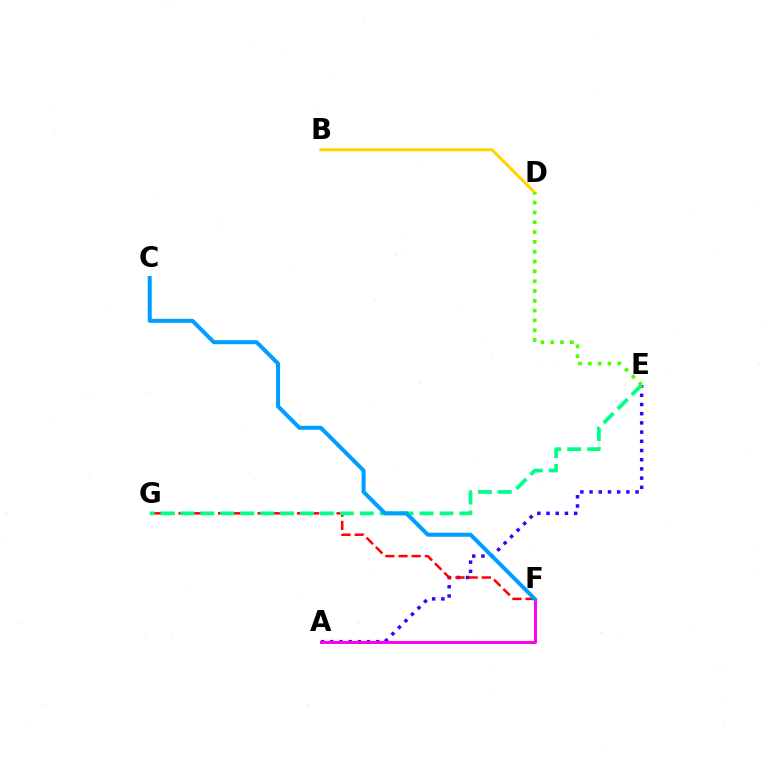{('A', 'E'): [{'color': '#3700ff', 'line_style': 'dotted', 'thickness': 2.5}], ('B', 'D'): [{'color': '#ffd500', 'line_style': 'solid', 'thickness': 2.17}], ('F', 'G'): [{'color': '#ff0000', 'line_style': 'dashed', 'thickness': 1.79}], ('E', 'G'): [{'color': '#00ff86', 'line_style': 'dashed', 'thickness': 2.71}], ('A', 'F'): [{'color': '#ff00ed', 'line_style': 'solid', 'thickness': 2.15}], ('D', 'E'): [{'color': '#4fff00', 'line_style': 'dotted', 'thickness': 2.67}], ('C', 'F'): [{'color': '#009eff', 'line_style': 'solid', 'thickness': 2.89}]}